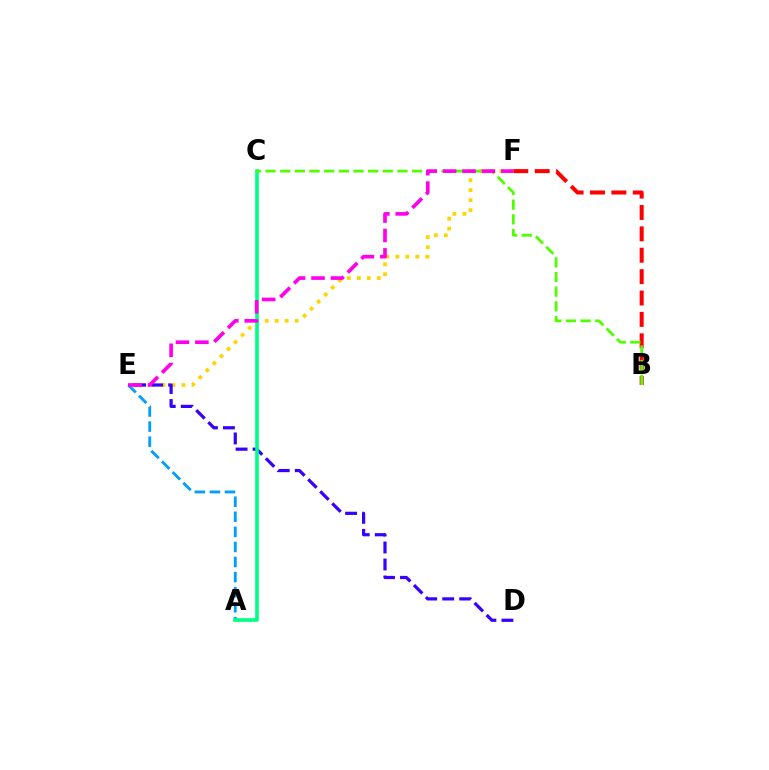{('A', 'E'): [{'color': '#009eff', 'line_style': 'dashed', 'thickness': 2.05}], ('E', 'F'): [{'color': '#ffd500', 'line_style': 'dotted', 'thickness': 2.71}, {'color': '#ff00ed', 'line_style': 'dashed', 'thickness': 2.64}], ('B', 'F'): [{'color': '#ff0000', 'line_style': 'dashed', 'thickness': 2.91}], ('D', 'E'): [{'color': '#3700ff', 'line_style': 'dashed', 'thickness': 2.31}], ('A', 'C'): [{'color': '#00ff86', 'line_style': 'solid', 'thickness': 2.63}], ('B', 'C'): [{'color': '#4fff00', 'line_style': 'dashed', 'thickness': 1.99}]}